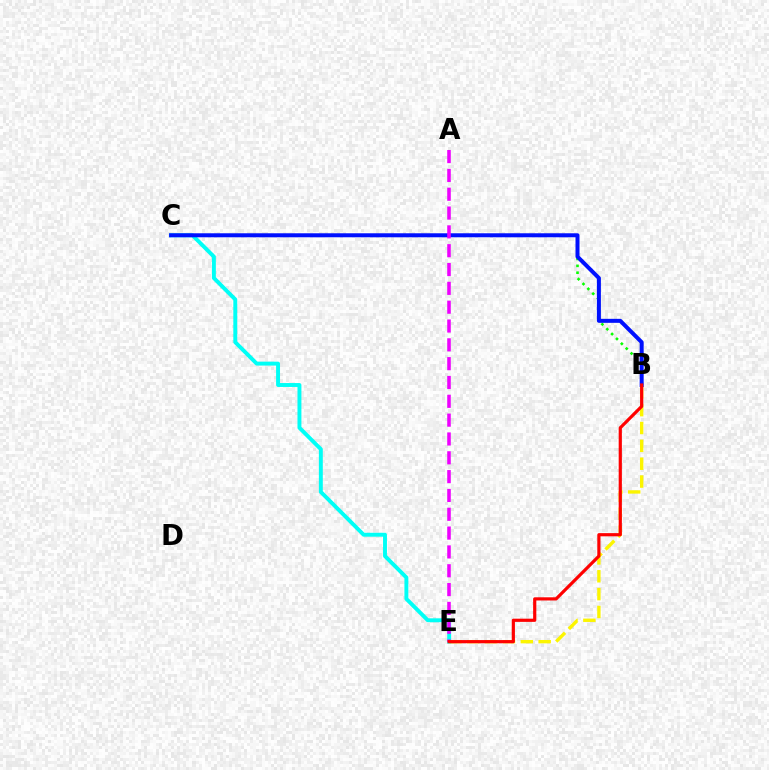{('B', 'C'): [{'color': '#08ff00', 'line_style': 'dotted', 'thickness': 1.87}, {'color': '#0010ff', 'line_style': 'solid', 'thickness': 2.88}], ('C', 'E'): [{'color': '#00fff6', 'line_style': 'solid', 'thickness': 2.82}], ('B', 'E'): [{'color': '#fcf500', 'line_style': 'dashed', 'thickness': 2.43}, {'color': '#ff0000', 'line_style': 'solid', 'thickness': 2.29}], ('A', 'E'): [{'color': '#ee00ff', 'line_style': 'dashed', 'thickness': 2.56}]}